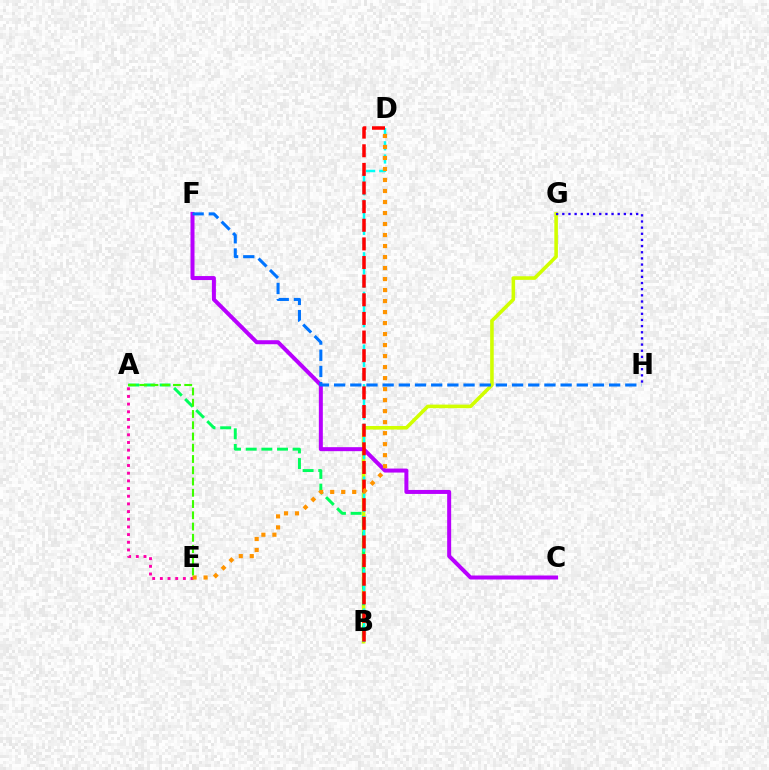{('B', 'G'): [{'color': '#d1ff00', 'line_style': 'solid', 'thickness': 2.58}], ('G', 'H'): [{'color': '#2500ff', 'line_style': 'dotted', 'thickness': 1.67}], ('A', 'B'): [{'color': '#00ff5c', 'line_style': 'dashed', 'thickness': 2.13}], ('A', 'E'): [{'color': '#3dff00', 'line_style': 'dashed', 'thickness': 1.53}, {'color': '#ff00ac', 'line_style': 'dotted', 'thickness': 2.09}], ('B', 'D'): [{'color': '#00fff6', 'line_style': 'dashed', 'thickness': 1.79}, {'color': '#ff0000', 'line_style': 'dashed', 'thickness': 2.53}], ('C', 'F'): [{'color': '#b900ff', 'line_style': 'solid', 'thickness': 2.88}], ('F', 'H'): [{'color': '#0074ff', 'line_style': 'dashed', 'thickness': 2.2}], ('D', 'E'): [{'color': '#ff9400', 'line_style': 'dotted', 'thickness': 2.99}]}